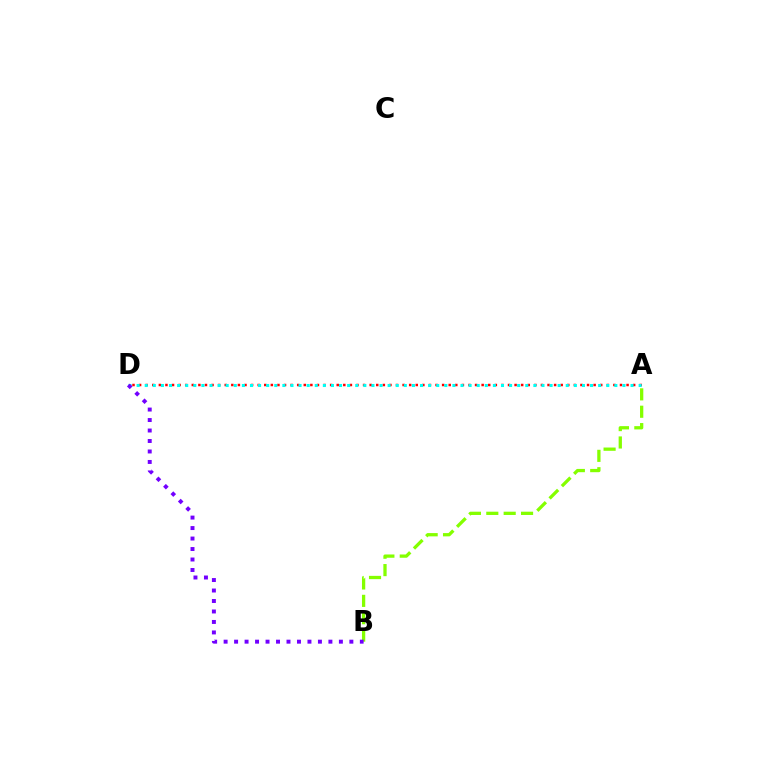{('A', 'D'): [{'color': '#ff0000', 'line_style': 'dotted', 'thickness': 1.79}, {'color': '#00fff6', 'line_style': 'dotted', 'thickness': 2.2}], ('A', 'B'): [{'color': '#84ff00', 'line_style': 'dashed', 'thickness': 2.36}], ('B', 'D'): [{'color': '#7200ff', 'line_style': 'dotted', 'thickness': 2.85}]}